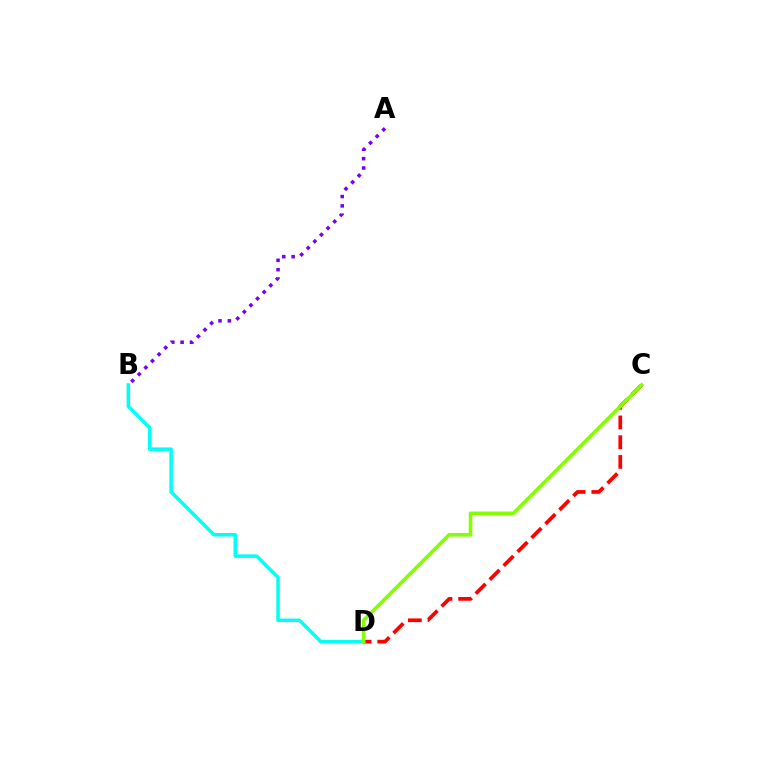{('B', 'D'): [{'color': '#00fff6', 'line_style': 'solid', 'thickness': 2.54}], ('A', 'B'): [{'color': '#7200ff', 'line_style': 'dotted', 'thickness': 2.54}], ('C', 'D'): [{'color': '#ff0000', 'line_style': 'dashed', 'thickness': 2.68}, {'color': '#84ff00', 'line_style': 'solid', 'thickness': 2.6}]}